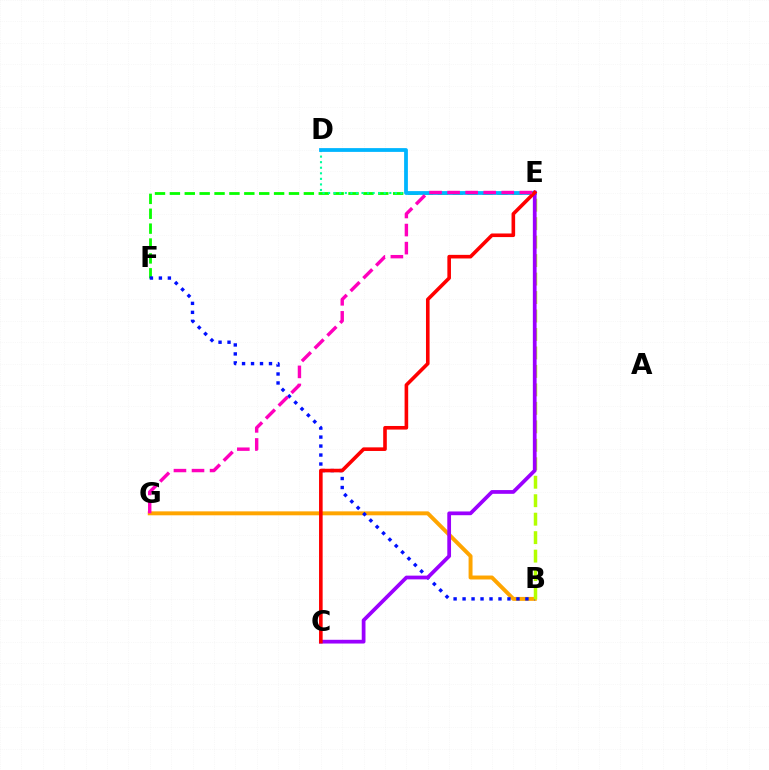{('E', 'F'): [{'color': '#08ff00', 'line_style': 'dashed', 'thickness': 2.02}], ('D', 'E'): [{'color': '#00ff9d', 'line_style': 'dotted', 'thickness': 1.51}, {'color': '#00b5ff', 'line_style': 'solid', 'thickness': 2.72}], ('B', 'G'): [{'color': '#ffa500', 'line_style': 'solid', 'thickness': 2.84}], ('B', 'F'): [{'color': '#0010ff', 'line_style': 'dotted', 'thickness': 2.44}], ('B', 'E'): [{'color': '#b3ff00', 'line_style': 'dashed', 'thickness': 2.51}], ('C', 'E'): [{'color': '#9b00ff', 'line_style': 'solid', 'thickness': 2.7}, {'color': '#ff0000', 'line_style': 'solid', 'thickness': 2.6}], ('E', 'G'): [{'color': '#ff00bd', 'line_style': 'dashed', 'thickness': 2.45}]}